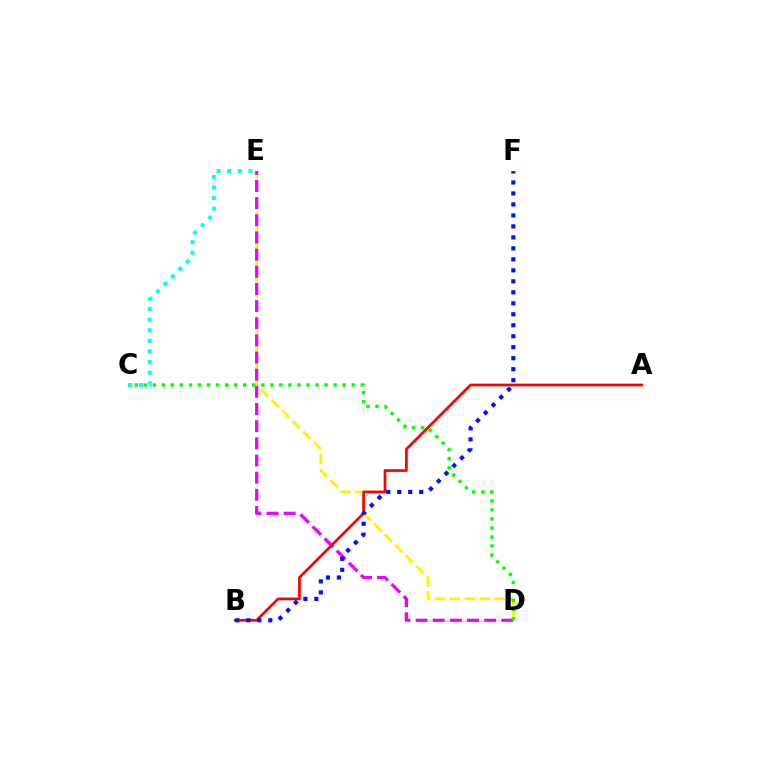{('C', 'E'): [{'color': '#00fff6', 'line_style': 'dotted', 'thickness': 2.88}], ('D', 'E'): [{'color': '#fcf500', 'line_style': 'dashed', 'thickness': 2.03}, {'color': '#ee00ff', 'line_style': 'dashed', 'thickness': 2.33}], ('A', 'B'): [{'color': '#ff0000', 'line_style': 'solid', 'thickness': 1.95}], ('B', 'F'): [{'color': '#0010ff', 'line_style': 'dotted', 'thickness': 2.98}], ('C', 'D'): [{'color': '#08ff00', 'line_style': 'dotted', 'thickness': 2.46}]}